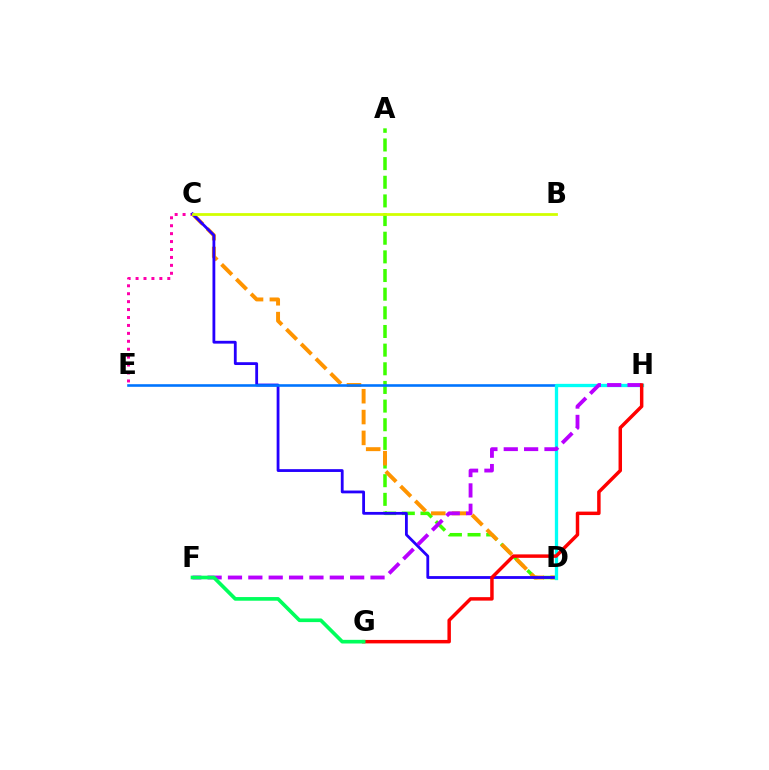{('A', 'D'): [{'color': '#3dff00', 'line_style': 'dashed', 'thickness': 2.53}], ('C', 'E'): [{'color': '#ff00ac', 'line_style': 'dotted', 'thickness': 2.15}], ('C', 'D'): [{'color': '#ff9400', 'line_style': 'dashed', 'thickness': 2.83}, {'color': '#2500ff', 'line_style': 'solid', 'thickness': 2.02}], ('B', 'C'): [{'color': '#d1ff00', 'line_style': 'solid', 'thickness': 2.0}], ('E', 'H'): [{'color': '#0074ff', 'line_style': 'solid', 'thickness': 1.88}], ('D', 'H'): [{'color': '#00fff6', 'line_style': 'solid', 'thickness': 2.38}], ('F', 'H'): [{'color': '#b900ff', 'line_style': 'dashed', 'thickness': 2.77}], ('G', 'H'): [{'color': '#ff0000', 'line_style': 'solid', 'thickness': 2.5}], ('F', 'G'): [{'color': '#00ff5c', 'line_style': 'solid', 'thickness': 2.63}]}